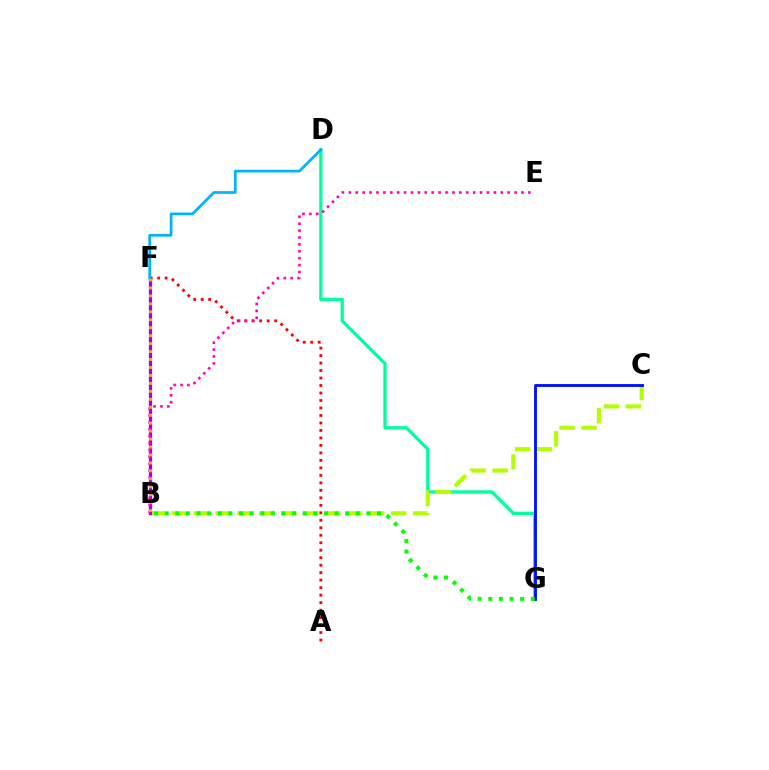{('D', 'G'): [{'color': '#00ff9d', 'line_style': 'solid', 'thickness': 2.37}], ('B', 'C'): [{'color': '#b3ff00', 'line_style': 'dashed', 'thickness': 2.98}], ('C', 'G'): [{'color': '#0010ff', 'line_style': 'solid', 'thickness': 2.06}], ('A', 'F'): [{'color': '#ff0000', 'line_style': 'dotted', 'thickness': 2.03}], ('B', 'F'): [{'color': '#9b00ff', 'line_style': 'solid', 'thickness': 2.34}, {'color': '#ffa500', 'line_style': 'dotted', 'thickness': 2.16}], ('D', 'F'): [{'color': '#00b5ff', 'line_style': 'solid', 'thickness': 1.98}], ('B', 'G'): [{'color': '#08ff00', 'line_style': 'dotted', 'thickness': 2.88}], ('B', 'E'): [{'color': '#ff00bd', 'line_style': 'dotted', 'thickness': 1.88}]}